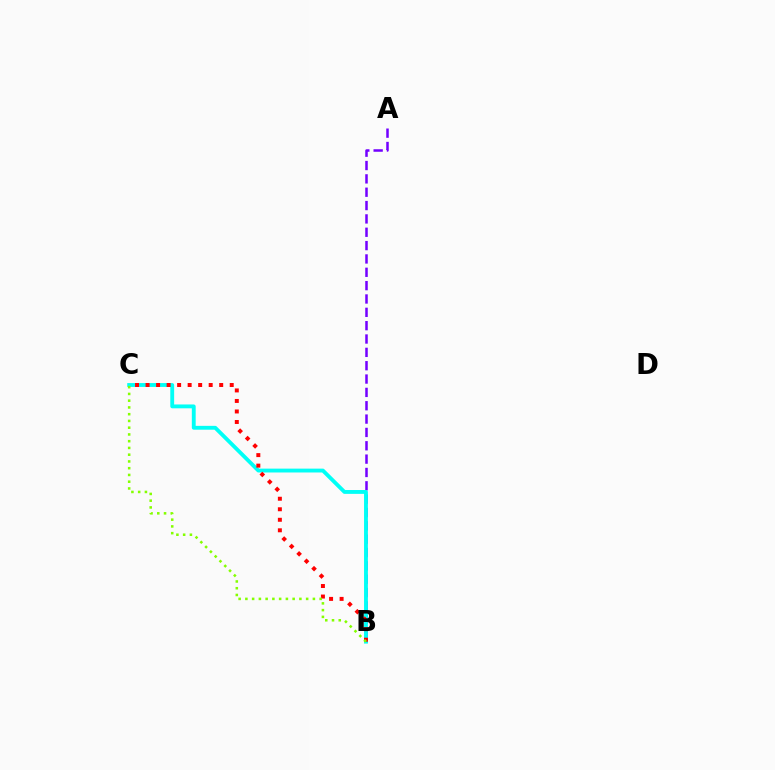{('A', 'B'): [{'color': '#7200ff', 'line_style': 'dashed', 'thickness': 1.81}], ('B', 'C'): [{'color': '#00fff6', 'line_style': 'solid', 'thickness': 2.77}, {'color': '#ff0000', 'line_style': 'dotted', 'thickness': 2.86}, {'color': '#84ff00', 'line_style': 'dotted', 'thickness': 1.83}]}